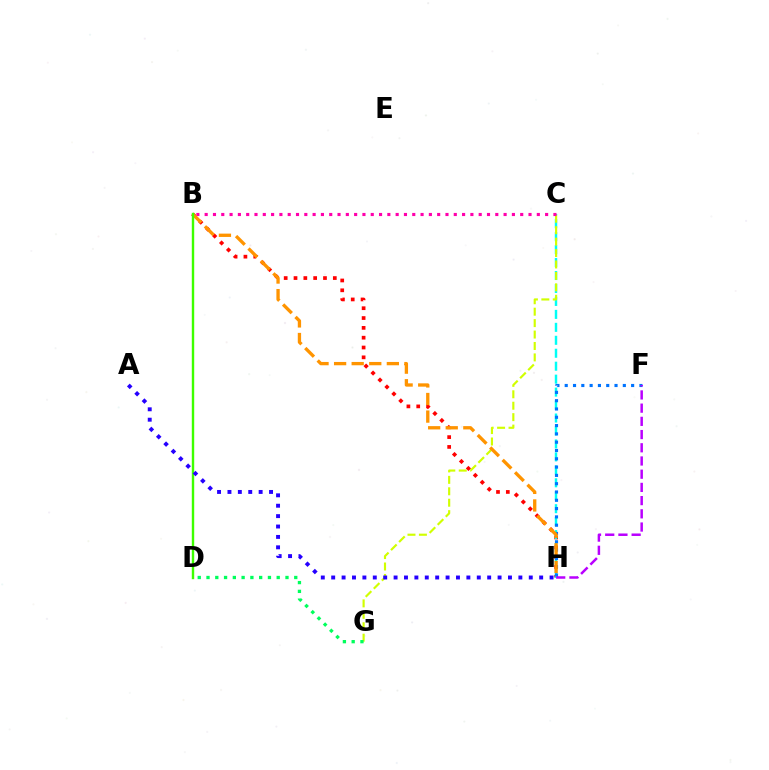{('B', 'H'): [{'color': '#ff0000', 'line_style': 'dotted', 'thickness': 2.67}, {'color': '#ff9400', 'line_style': 'dashed', 'thickness': 2.39}], ('C', 'H'): [{'color': '#00fff6', 'line_style': 'dashed', 'thickness': 1.76}], ('C', 'G'): [{'color': '#d1ff00', 'line_style': 'dashed', 'thickness': 1.55}], ('F', 'H'): [{'color': '#0074ff', 'line_style': 'dotted', 'thickness': 2.26}, {'color': '#b900ff', 'line_style': 'dashed', 'thickness': 1.79}], ('B', 'C'): [{'color': '#ff00ac', 'line_style': 'dotted', 'thickness': 2.26}], ('D', 'G'): [{'color': '#00ff5c', 'line_style': 'dotted', 'thickness': 2.38}], ('B', 'D'): [{'color': '#3dff00', 'line_style': 'solid', 'thickness': 1.73}], ('A', 'H'): [{'color': '#2500ff', 'line_style': 'dotted', 'thickness': 2.83}]}